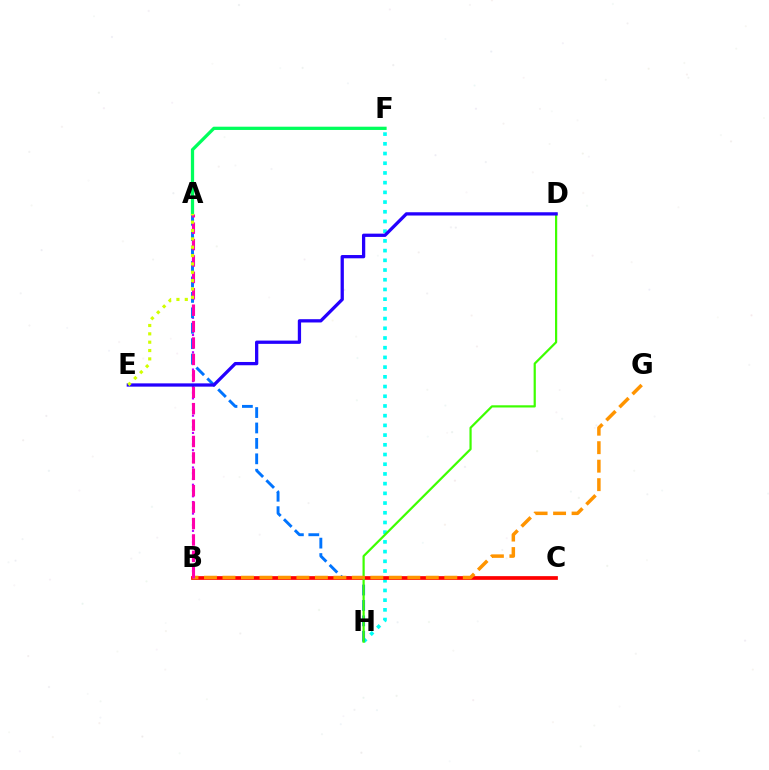{('A', 'B'): [{'color': '#b900ff', 'line_style': 'dotted', 'thickness': 1.56}, {'color': '#ff00ac', 'line_style': 'dashed', 'thickness': 2.23}], ('F', 'H'): [{'color': '#00fff6', 'line_style': 'dotted', 'thickness': 2.64}], ('A', 'H'): [{'color': '#0074ff', 'line_style': 'dashed', 'thickness': 2.1}], ('A', 'F'): [{'color': '#00ff5c', 'line_style': 'solid', 'thickness': 2.35}], ('B', 'C'): [{'color': '#ff0000', 'line_style': 'solid', 'thickness': 2.68}], ('D', 'H'): [{'color': '#3dff00', 'line_style': 'solid', 'thickness': 1.59}], ('B', 'G'): [{'color': '#ff9400', 'line_style': 'dashed', 'thickness': 2.51}], ('D', 'E'): [{'color': '#2500ff', 'line_style': 'solid', 'thickness': 2.36}], ('A', 'E'): [{'color': '#d1ff00', 'line_style': 'dotted', 'thickness': 2.27}]}